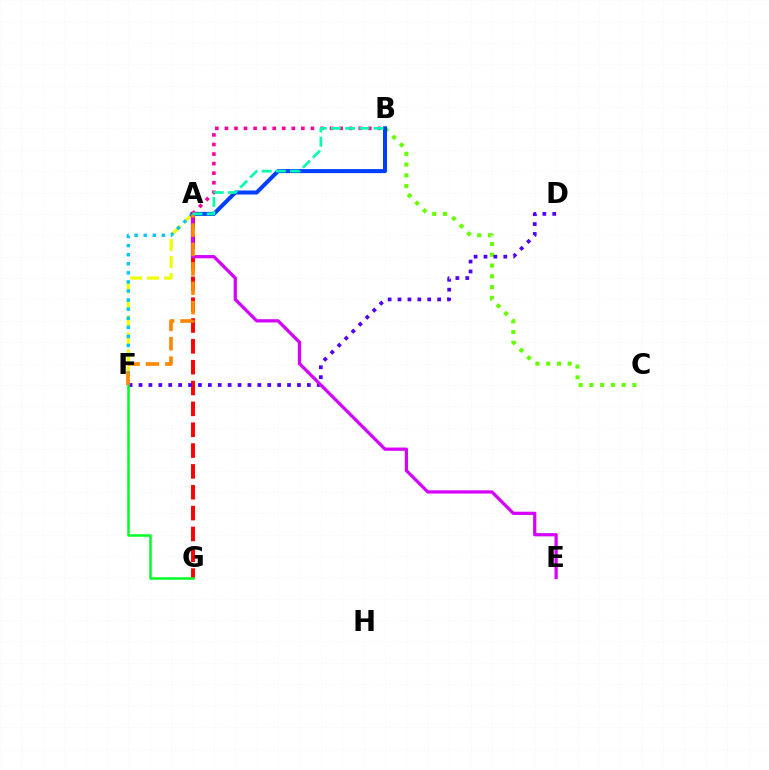{('A', 'F'): [{'color': '#eeff00', 'line_style': 'dashed', 'thickness': 2.31}, {'color': '#00c7ff', 'line_style': 'dotted', 'thickness': 2.47}, {'color': '#ff8800', 'line_style': 'dashed', 'thickness': 2.63}], ('B', 'C'): [{'color': '#66ff00', 'line_style': 'dotted', 'thickness': 2.93}], ('A', 'G'): [{'color': '#ff0000', 'line_style': 'dashed', 'thickness': 2.83}], ('D', 'F'): [{'color': '#4f00ff', 'line_style': 'dotted', 'thickness': 2.69}], ('A', 'E'): [{'color': '#d600ff', 'line_style': 'solid', 'thickness': 2.33}], ('F', 'G'): [{'color': '#00ff27', 'line_style': 'solid', 'thickness': 1.81}], ('A', 'B'): [{'color': '#003fff', 'line_style': 'solid', 'thickness': 2.89}, {'color': '#ff00a0', 'line_style': 'dotted', 'thickness': 2.6}, {'color': '#00ffaf', 'line_style': 'dashed', 'thickness': 1.93}]}